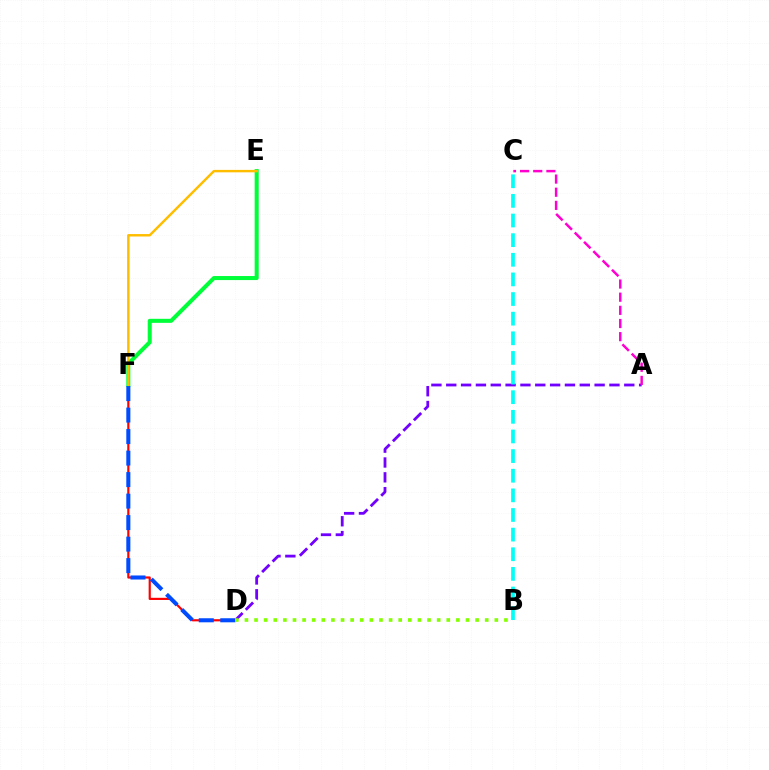{('D', 'F'): [{'color': '#ff0000', 'line_style': 'solid', 'thickness': 1.56}, {'color': '#004bff', 'line_style': 'dashed', 'thickness': 2.92}], ('E', 'F'): [{'color': '#00ff39', 'line_style': 'solid', 'thickness': 2.91}, {'color': '#ffbd00', 'line_style': 'solid', 'thickness': 1.75}], ('A', 'D'): [{'color': '#7200ff', 'line_style': 'dashed', 'thickness': 2.02}], ('B', 'D'): [{'color': '#84ff00', 'line_style': 'dotted', 'thickness': 2.61}], ('B', 'C'): [{'color': '#00fff6', 'line_style': 'dashed', 'thickness': 2.67}], ('A', 'C'): [{'color': '#ff00cf', 'line_style': 'dashed', 'thickness': 1.79}]}